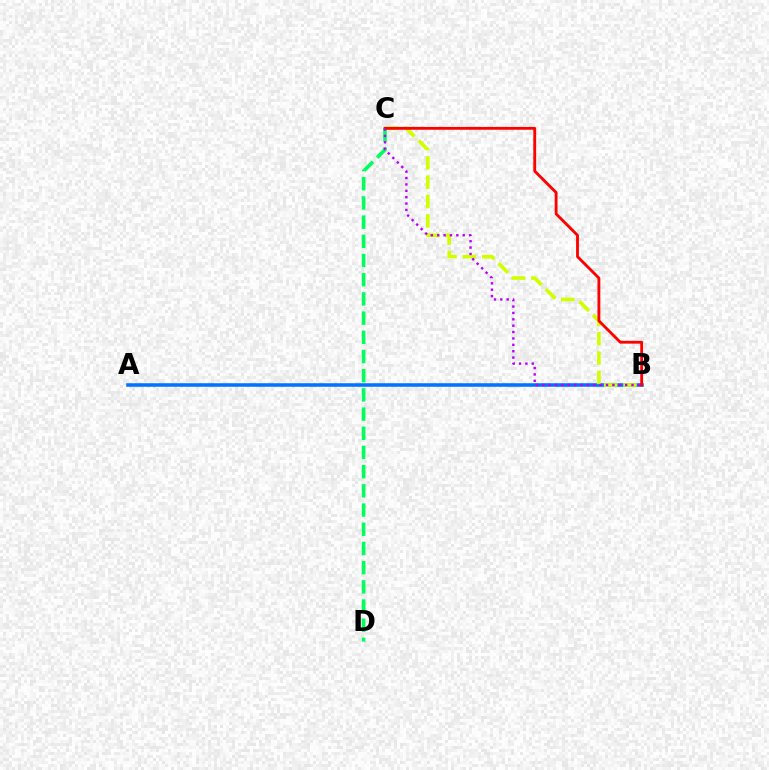{('C', 'D'): [{'color': '#00ff5c', 'line_style': 'dashed', 'thickness': 2.61}], ('A', 'B'): [{'color': '#0074ff', 'line_style': 'solid', 'thickness': 2.55}], ('B', 'C'): [{'color': '#d1ff00', 'line_style': 'dashed', 'thickness': 2.63}, {'color': '#ff0000', 'line_style': 'solid', 'thickness': 2.04}, {'color': '#b900ff', 'line_style': 'dotted', 'thickness': 1.73}]}